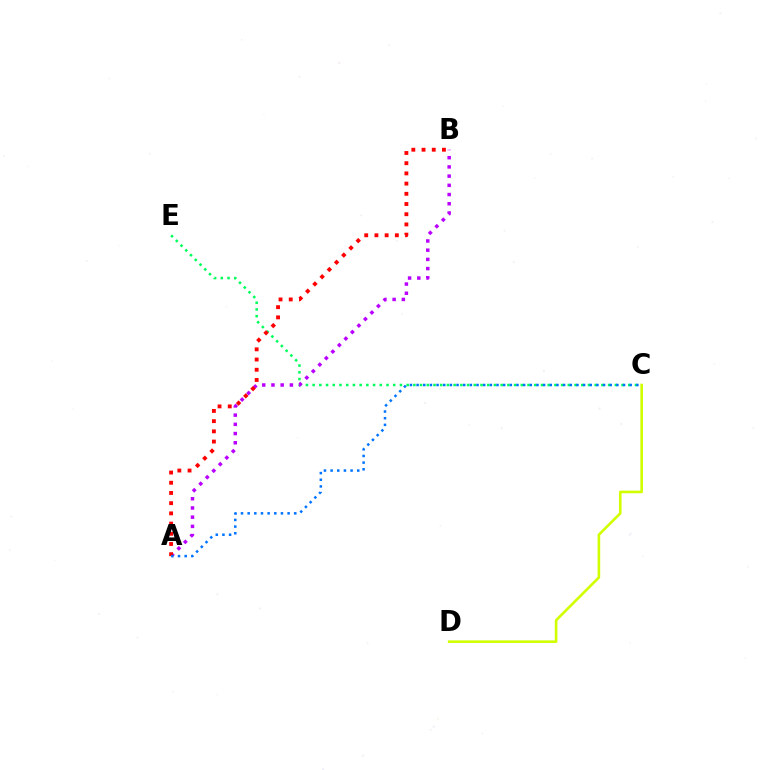{('C', 'E'): [{'color': '#00ff5c', 'line_style': 'dotted', 'thickness': 1.82}], ('C', 'D'): [{'color': '#d1ff00', 'line_style': 'solid', 'thickness': 1.88}], ('A', 'B'): [{'color': '#b900ff', 'line_style': 'dotted', 'thickness': 2.5}, {'color': '#ff0000', 'line_style': 'dotted', 'thickness': 2.77}], ('A', 'C'): [{'color': '#0074ff', 'line_style': 'dotted', 'thickness': 1.81}]}